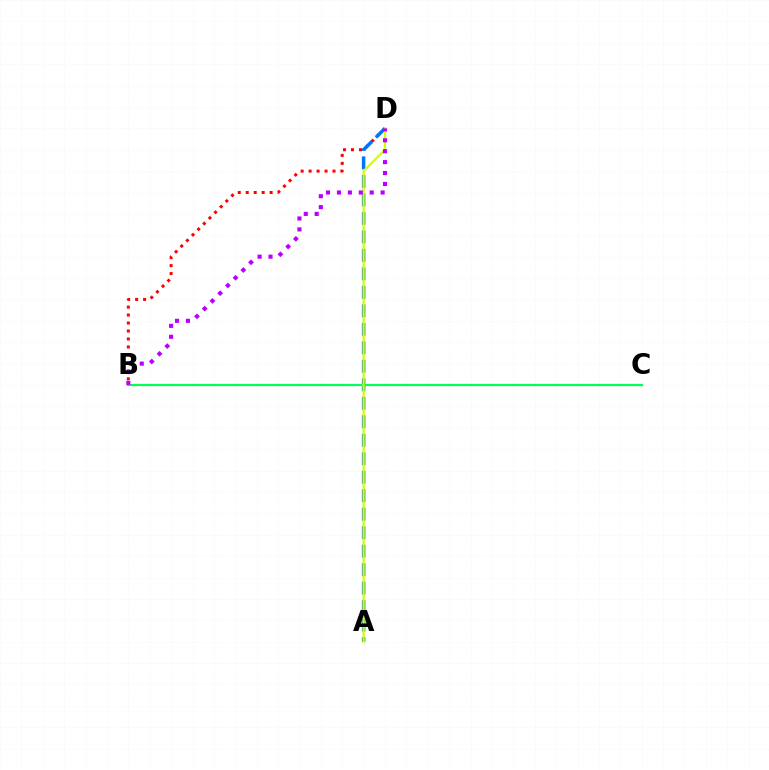{('B', 'D'): [{'color': '#ff0000', 'line_style': 'dotted', 'thickness': 2.17}, {'color': '#b900ff', 'line_style': 'dotted', 'thickness': 2.97}], ('A', 'D'): [{'color': '#0074ff', 'line_style': 'dashed', 'thickness': 2.51}, {'color': '#d1ff00', 'line_style': 'solid', 'thickness': 1.64}], ('B', 'C'): [{'color': '#00ff5c', 'line_style': 'solid', 'thickness': 1.58}]}